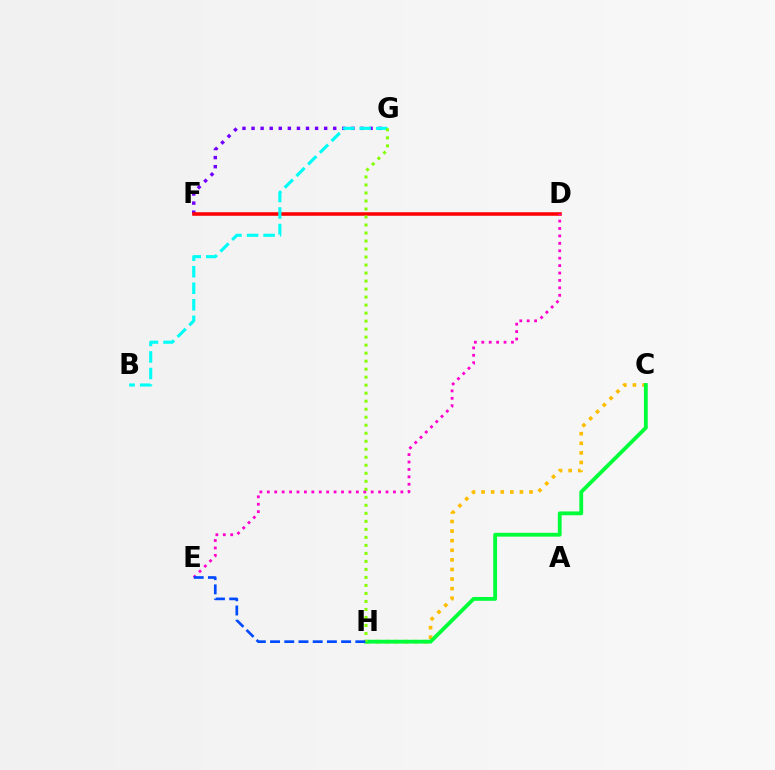{('F', 'G'): [{'color': '#7200ff', 'line_style': 'dotted', 'thickness': 2.47}], ('C', 'H'): [{'color': '#ffbd00', 'line_style': 'dotted', 'thickness': 2.61}, {'color': '#00ff39', 'line_style': 'solid', 'thickness': 2.76}], ('D', 'F'): [{'color': '#ff0000', 'line_style': 'solid', 'thickness': 2.55}], ('B', 'G'): [{'color': '#00fff6', 'line_style': 'dashed', 'thickness': 2.25}], ('D', 'E'): [{'color': '#ff00cf', 'line_style': 'dotted', 'thickness': 2.02}], ('G', 'H'): [{'color': '#84ff00', 'line_style': 'dotted', 'thickness': 2.18}], ('E', 'H'): [{'color': '#004bff', 'line_style': 'dashed', 'thickness': 1.93}]}